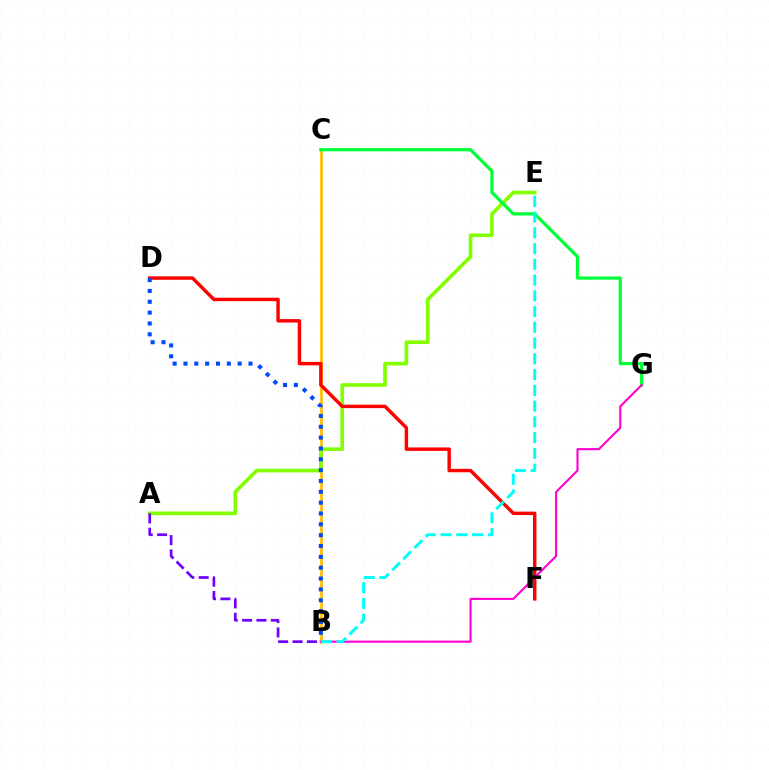{('B', 'C'): [{'color': '#ffbd00', 'line_style': 'solid', 'thickness': 1.94}], ('A', 'E'): [{'color': '#84ff00', 'line_style': 'solid', 'thickness': 2.64}], ('C', 'G'): [{'color': '#00ff39', 'line_style': 'solid', 'thickness': 2.32}], ('D', 'F'): [{'color': '#ff0000', 'line_style': 'solid', 'thickness': 2.47}], ('B', 'G'): [{'color': '#ff00cf', 'line_style': 'solid', 'thickness': 1.52}], ('A', 'B'): [{'color': '#7200ff', 'line_style': 'dashed', 'thickness': 1.95}], ('B', 'D'): [{'color': '#004bff', 'line_style': 'dotted', 'thickness': 2.95}], ('B', 'E'): [{'color': '#00fff6', 'line_style': 'dashed', 'thickness': 2.14}]}